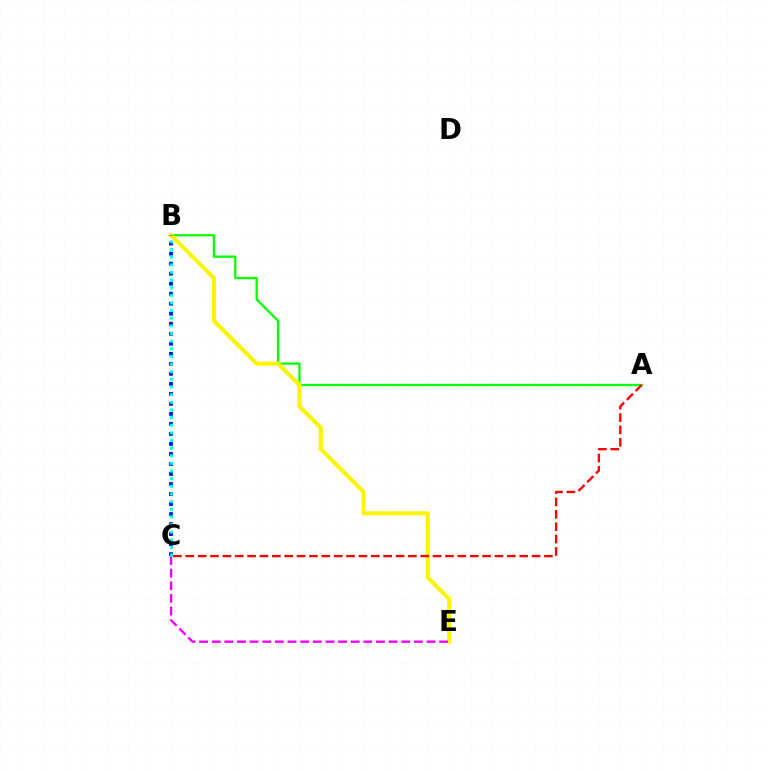{('A', 'B'): [{'color': '#08ff00', 'line_style': 'solid', 'thickness': 1.66}], ('B', 'E'): [{'color': '#fcf500', 'line_style': 'solid', 'thickness': 2.96}], ('C', 'E'): [{'color': '#ee00ff', 'line_style': 'dashed', 'thickness': 1.72}], ('B', 'C'): [{'color': '#0010ff', 'line_style': 'dotted', 'thickness': 2.72}, {'color': '#00fff6', 'line_style': 'dotted', 'thickness': 2.08}], ('A', 'C'): [{'color': '#ff0000', 'line_style': 'dashed', 'thickness': 1.68}]}